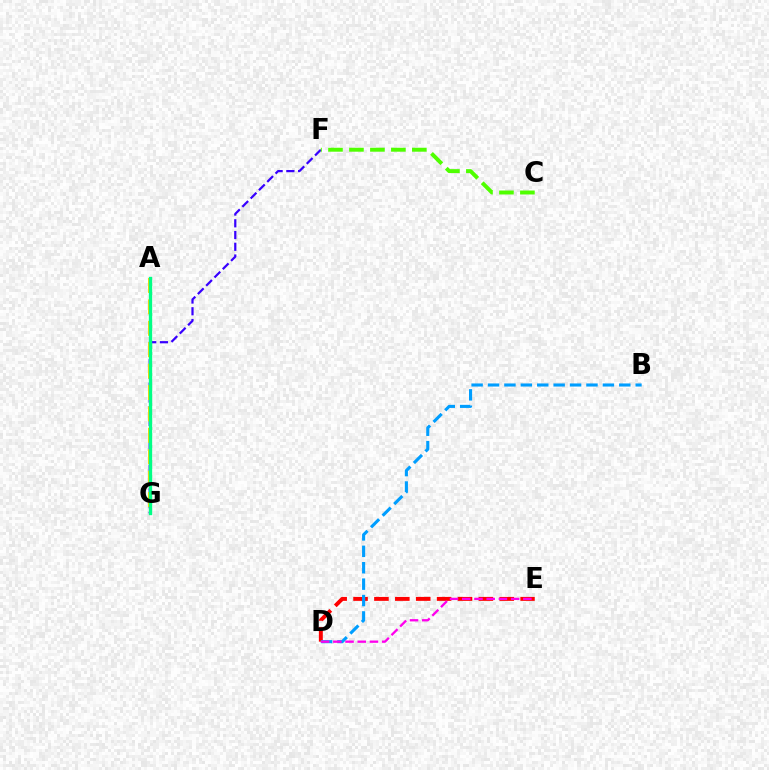{('F', 'G'): [{'color': '#3700ff', 'line_style': 'dashed', 'thickness': 1.6}], ('D', 'E'): [{'color': '#ff0000', 'line_style': 'dashed', 'thickness': 2.84}, {'color': '#ff00ed', 'line_style': 'dashed', 'thickness': 1.66}], ('A', 'G'): [{'color': '#ffd500', 'line_style': 'dashed', 'thickness': 2.91}, {'color': '#00ff86', 'line_style': 'solid', 'thickness': 2.4}], ('B', 'D'): [{'color': '#009eff', 'line_style': 'dashed', 'thickness': 2.23}], ('C', 'F'): [{'color': '#4fff00', 'line_style': 'dashed', 'thickness': 2.85}]}